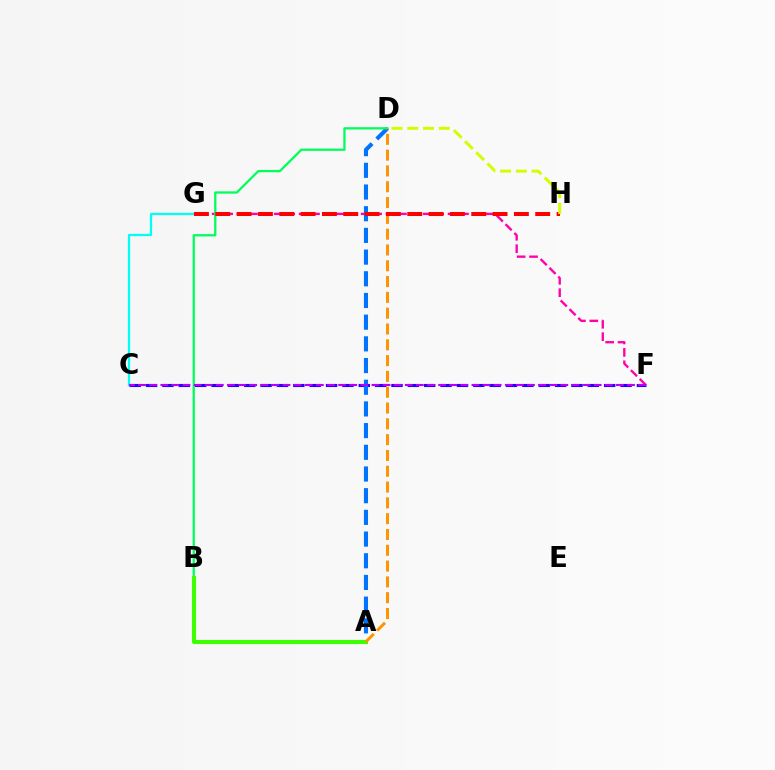{('C', 'F'): [{'color': '#2500ff', 'line_style': 'dashed', 'thickness': 2.22}, {'color': '#b900ff', 'line_style': 'dashed', 'thickness': 1.51}], ('F', 'G'): [{'color': '#ff00ac', 'line_style': 'dashed', 'thickness': 1.69}], ('C', 'G'): [{'color': '#00fff6', 'line_style': 'solid', 'thickness': 1.65}], ('A', 'D'): [{'color': '#0074ff', 'line_style': 'dashed', 'thickness': 2.95}, {'color': '#ff9400', 'line_style': 'dashed', 'thickness': 2.15}], ('B', 'D'): [{'color': '#00ff5c', 'line_style': 'solid', 'thickness': 1.64}], ('A', 'B'): [{'color': '#3dff00', 'line_style': 'solid', 'thickness': 2.95}], ('G', 'H'): [{'color': '#ff0000', 'line_style': 'dashed', 'thickness': 2.9}], ('D', 'H'): [{'color': '#d1ff00', 'line_style': 'dashed', 'thickness': 2.14}]}